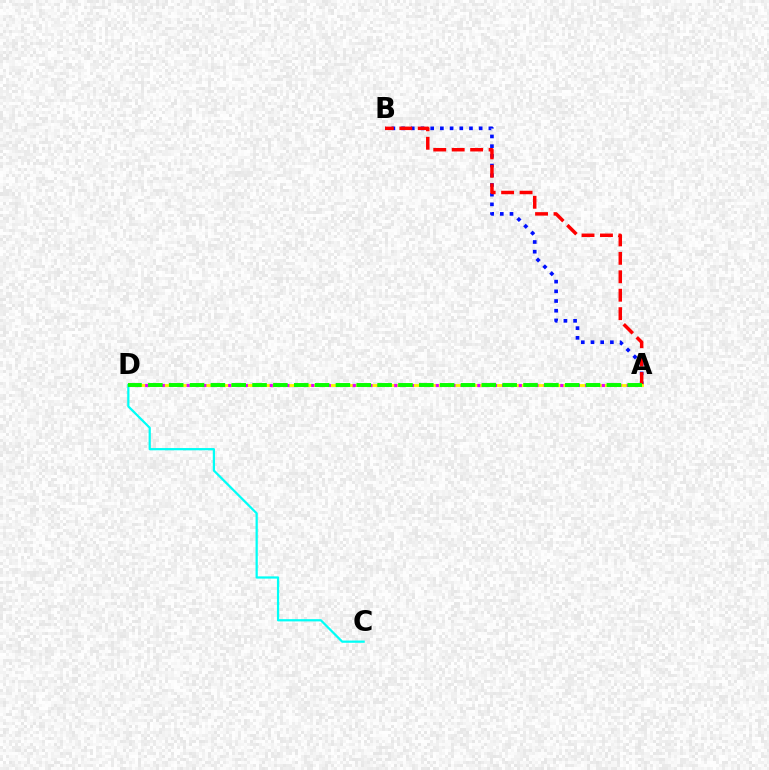{('A', 'B'): [{'color': '#0010ff', 'line_style': 'dotted', 'thickness': 2.64}, {'color': '#ff0000', 'line_style': 'dashed', 'thickness': 2.51}], ('A', 'D'): [{'color': '#fcf500', 'line_style': 'solid', 'thickness': 2.03}, {'color': '#ee00ff', 'line_style': 'dotted', 'thickness': 2.26}, {'color': '#08ff00', 'line_style': 'dashed', 'thickness': 2.83}], ('C', 'D'): [{'color': '#00fff6', 'line_style': 'solid', 'thickness': 1.61}]}